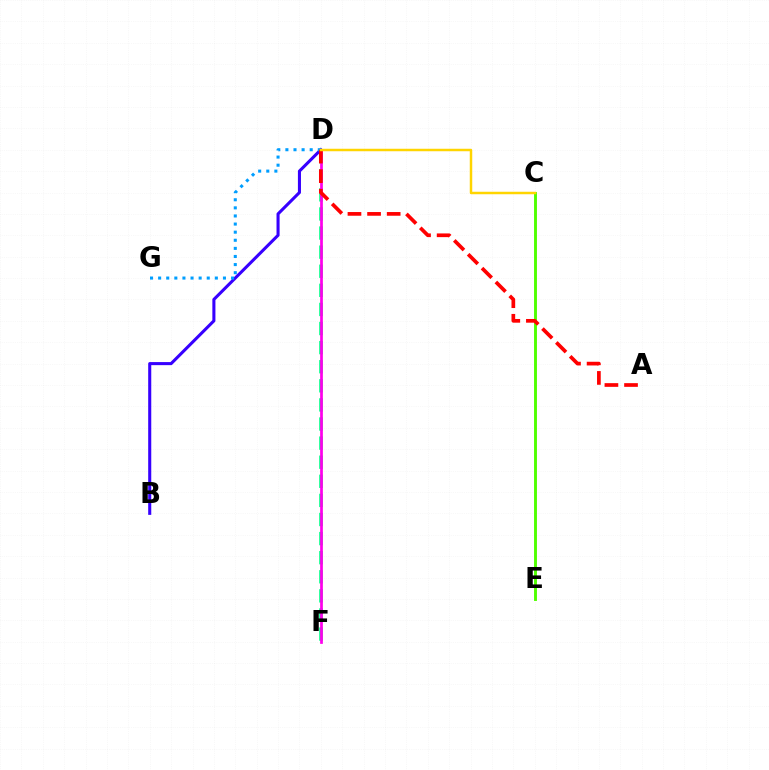{('D', 'F'): [{'color': '#00ff86', 'line_style': 'dashed', 'thickness': 2.59}, {'color': '#ff00ed', 'line_style': 'solid', 'thickness': 1.97}], ('B', 'D'): [{'color': '#3700ff', 'line_style': 'solid', 'thickness': 2.21}], ('C', 'E'): [{'color': '#4fff00', 'line_style': 'solid', 'thickness': 2.09}], ('D', 'G'): [{'color': '#009eff', 'line_style': 'dotted', 'thickness': 2.2}], ('A', 'D'): [{'color': '#ff0000', 'line_style': 'dashed', 'thickness': 2.66}], ('C', 'D'): [{'color': '#ffd500', 'line_style': 'solid', 'thickness': 1.78}]}